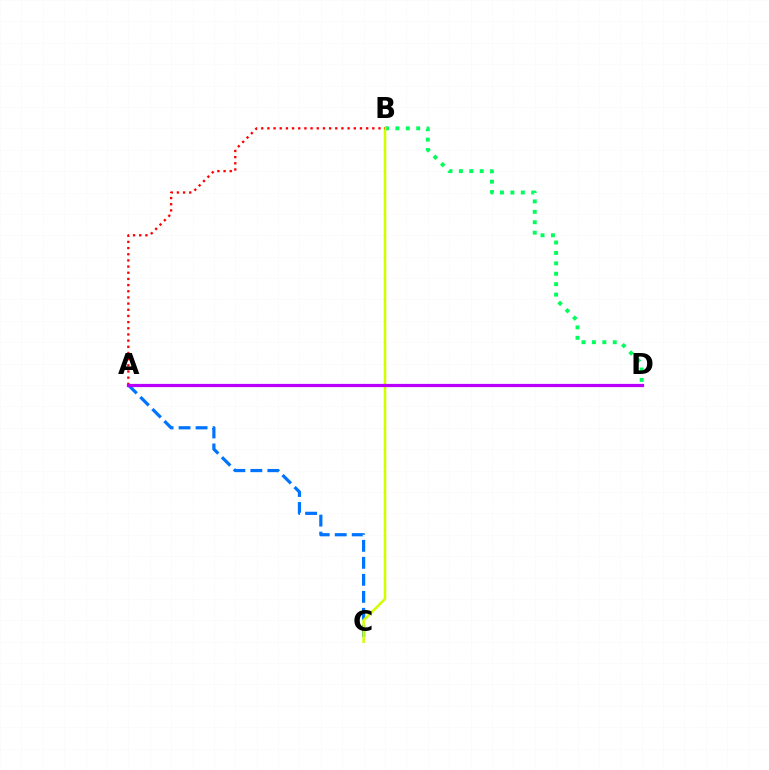{('B', 'D'): [{'color': '#00ff5c', 'line_style': 'dotted', 'thickness': 2.83}], ('A', 'C'): [{'color': '#0074ff', 'line_style': 'dashed', 'thickness': 2.31}], ('B', 'C'): [{'color': '#d1ff00', 'line_style': 'solid', 'thickness': 1.82}], ('A', 'B'): [{'color': '#ff0000', 'line_style': 'dotted', 'thickness': 1.68}], ('A', 'D'): [{'color': '#b900ff', 'line_style': 'solid', 'thickness': 2.32}]}